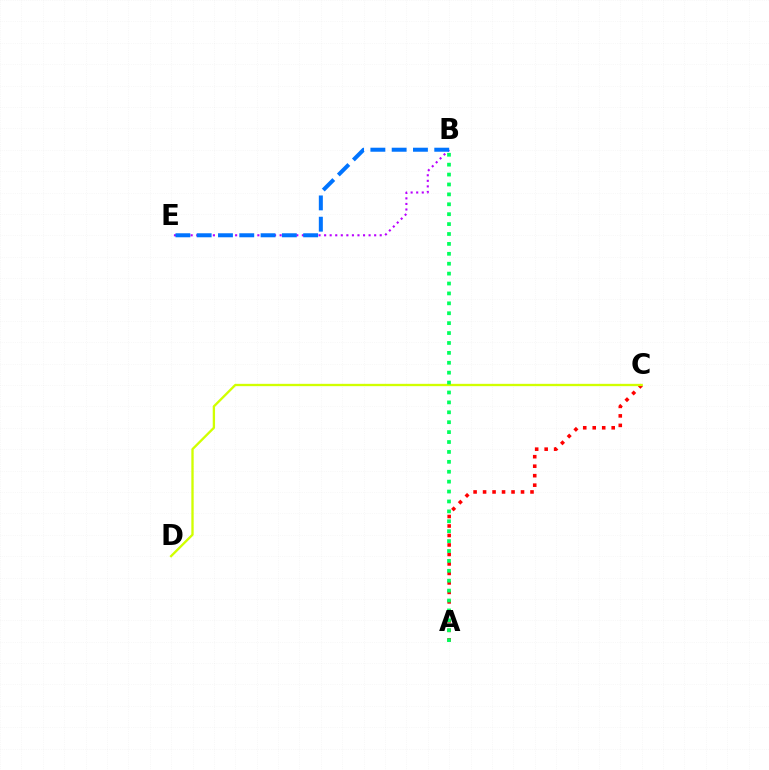{('A', 'C'): [{'color': '#ff0000', 'line_style': 'dotted', 'thickness': 2.58}], ('B', 'E'): [{'color': '#b900ff', 'line_style': 'dotted', 'thickness': 1.51}, {'color': '#0074ff', 'line_style': 'dashed', 'thickness': 2.89}], ('C', 'D'): [{'color': '#d1ff00', 'line_style': 'solid', 'thickness': 1.67}], ('A', 'B'): [{'color': '#00ff5c', 'line_style': 'dotted', 'thickness': 2.69}]}